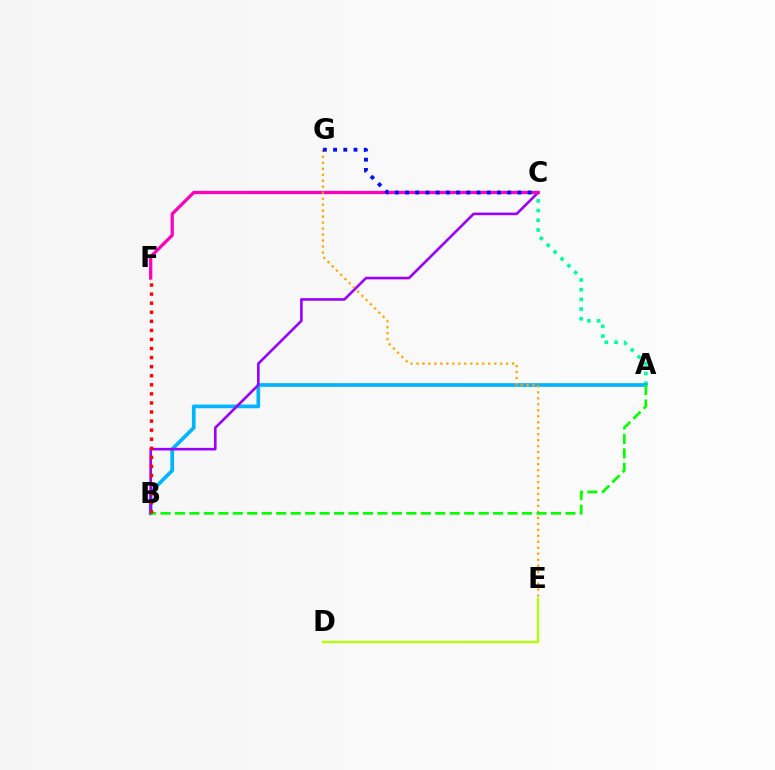{('A', 'C'): [{'color': '#00ff9d', 'line_style': 'dotted', 'thickness': 2.64}], ('A', 'B'): [{'color': '#00b5ff', 'line_style': 'solid', 'thickness': 2.66}, {'color': '#08ff00', 'line_style': 'dashed', 'thickness': 1.96}], ('B', 'C'): [{'color': '#9b00ff', 'line_style': 'solid', 'thickness': 1.89}], ('D', 'E'): [{'color': '#b3ff00', 'line_style': 'solid', 'thickness': 1.69}], ('C', 'F'): [{'color': '#ff00bd', 'line_style': 'solid', 'thickness': 2.34}], ('E', 'G'): [{'color': '#ffa500', 'line_style': 'dotted', 'thickness': 1.62}], ('C', 'G'): [{'color': '#0010ff', 'line_style': 'dotted', 'thickness': 2.78}], ('B', 'F'): [{'color': '#ff0000', 'line_style': 'dotted', 'thickness': 2.46}]}